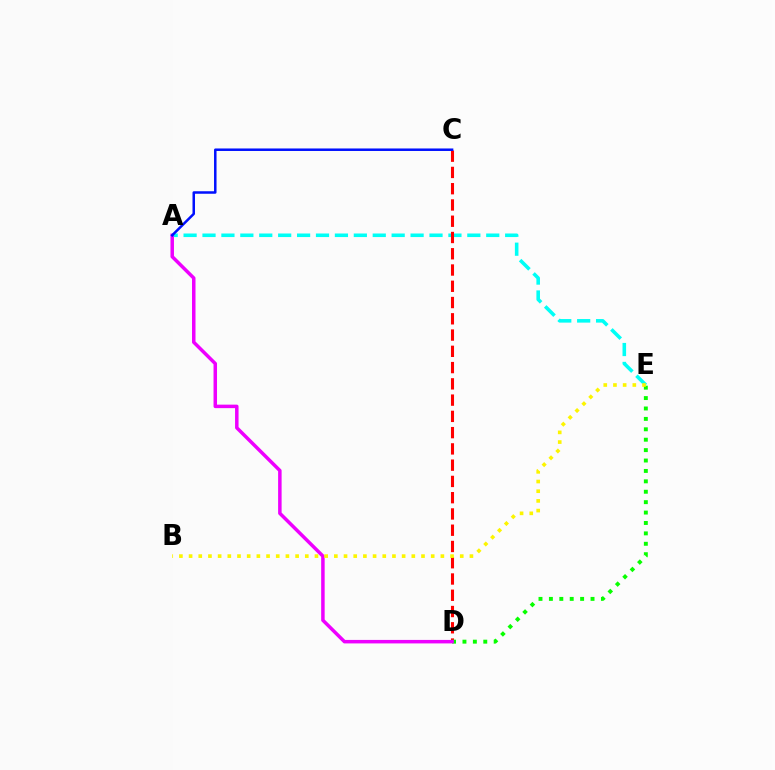{('A', 'E'): [{'color': '#00fff6', 'line_style': 'dashed', 'thickness': 2.57}], ('C', 'D'): [{'color': '#ff0000', 'line_style': 'dashed', 'thickness': 2.21}], ('D', 'E'): [{'color': '#08ff00', 'line_style': 'dotted', 'thickness': 2.83}], ('A', 'D'): [{'color': '#ee00ff', 'line_style': 'solid', 'thickness': 2.52}], ('B', 'E'): [{'color': '#fcf500', 'line_style': 'dotted', 'thickness': 2.63}], ('A', 'C'): [{'color': '#0010ff', 'line_style': 'solid', 'thickness': 1.8}]}